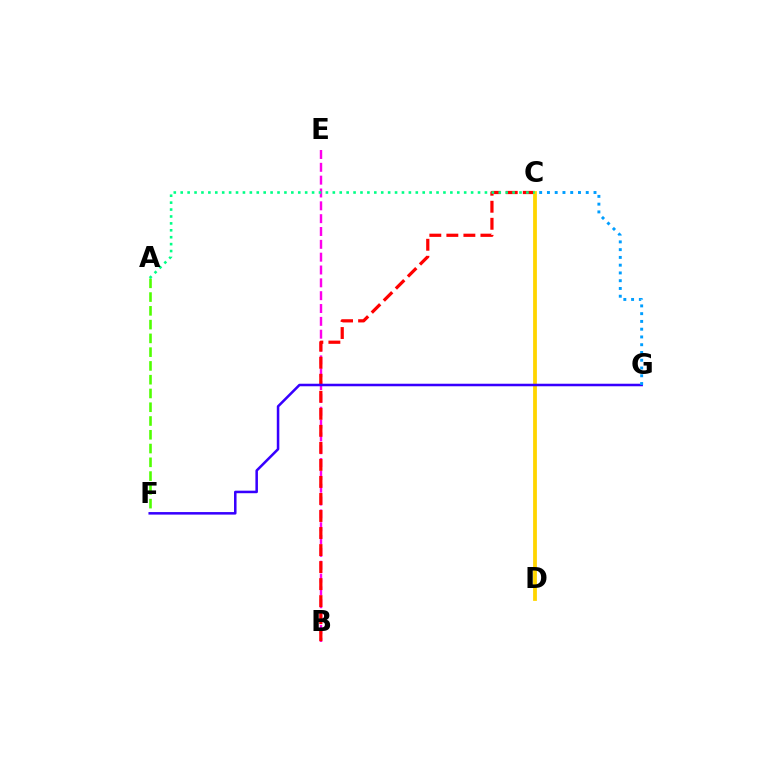{('B', 'E'): [{'color': '#ff00ed', 'line_style': 'dashed', 'thickness': 1.74}], ('B', 'C'): [{'color': '#ff0000', 'line_style': 'dashed', 'thickness': 2.31}], ('C', 'D'): [{'color': '#ffd500', 'line_style': 'solid', 'thickness': 2.73}], ('A', 'F'): [{'color': '#4fff00', 'line_style': 'dashed', 'thickness': 1.87}], ('A', 'C'): [{'color': '#00ff86', 'line_style': 'dotted', 'thickness': 1.88}], ('F', 'G'): [{'color': '#3700ff', 'line_style': 'solid', 'thickness': 1.82}], ('C', 'G'): [{'color': '#009eff', 'line_style': 'dotted', 'thickness': 2.11}]}